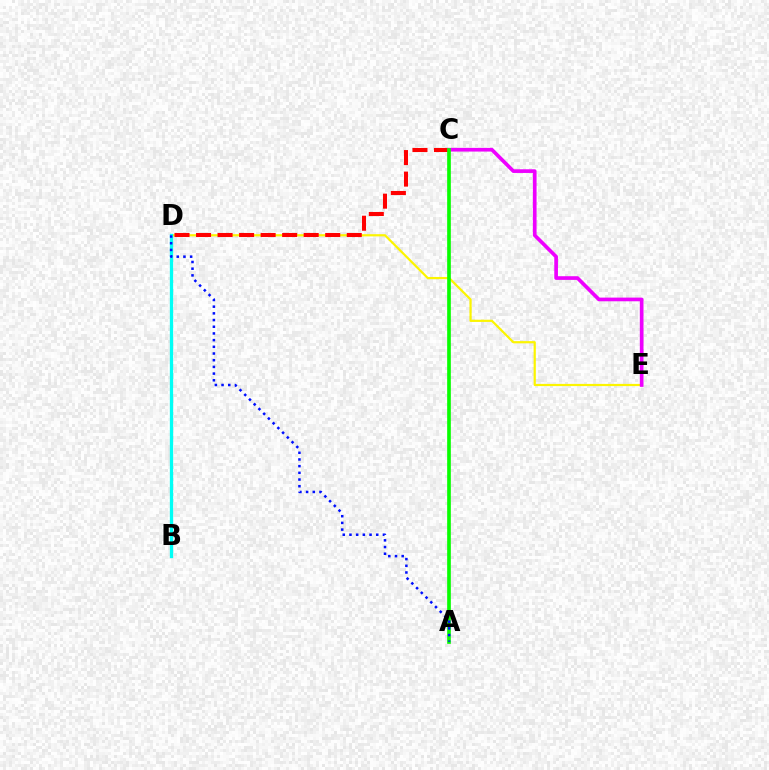{('D', 'E'): [{'color': '#fcf500', 'line_style': 'solid', 'thickness': 1.59}], ('B', 'D'): [{'color': '#00fff6', 'line_style': 'solid', 'thickness': 2.37}], ('C', 'D'): [{'color': '#ff0000', 'line_style': 'dashed', 'thickness': 2.92}], ('C', 'E'): [{'color': '#ee00ff', 'line_style': 'solid', 'thickness': 2.65}], ('A', 'C'): [{'color': '#08ff00', 'line_style': 'solid', 'thickness': 2.64}], ('A', 'D'): [{'color': '#0010ff', 'line_style': 'dotted', 'thickness': 1.82}]}